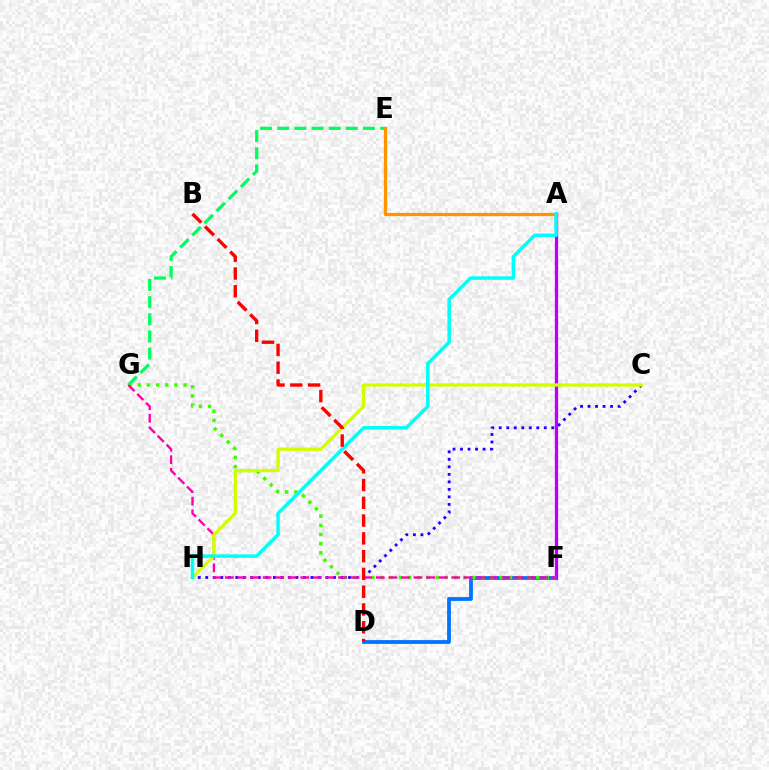{('E', 'G'): [{'color': '#00ff5c', 'line_style': 'dashed', 'thickness': 2.33}], ('A', 'E'): [{'color': '#ff9400', 'line_style': 'solid', 'thickness': 2.36}], ('C', 'H'): [{'color': '#2500ff', 'line_style': 'dotted', 'thickness': 2.04}, {'color': '#d1ff00', 'line_style': 'solid', 'thickness': 2.38}], ('D', 'F'): [{'color': '#0074ff', 'line_style': 'solid', 'thickness': 2.72}], ('A', 'F'): [{'color': '#b900ff', 'line_style': 'solid', 'thickness': 2.36}], ('F', 'G'): [{'color': '#3dff00', 'line_style': 'dotted', 'thickness': 2.49}, {'color': '#ff00ac', 'line_style': 'dashed', 'thickness': 1.71}], ('A', 'H'): [{'color': '#00fff6', 'line_style': 'solid', 'thickness': 2.5}], ('B', 'D'): [{'color': '#ff0000', 'line_style': 'dashed', 'thickness': 2.42}]}